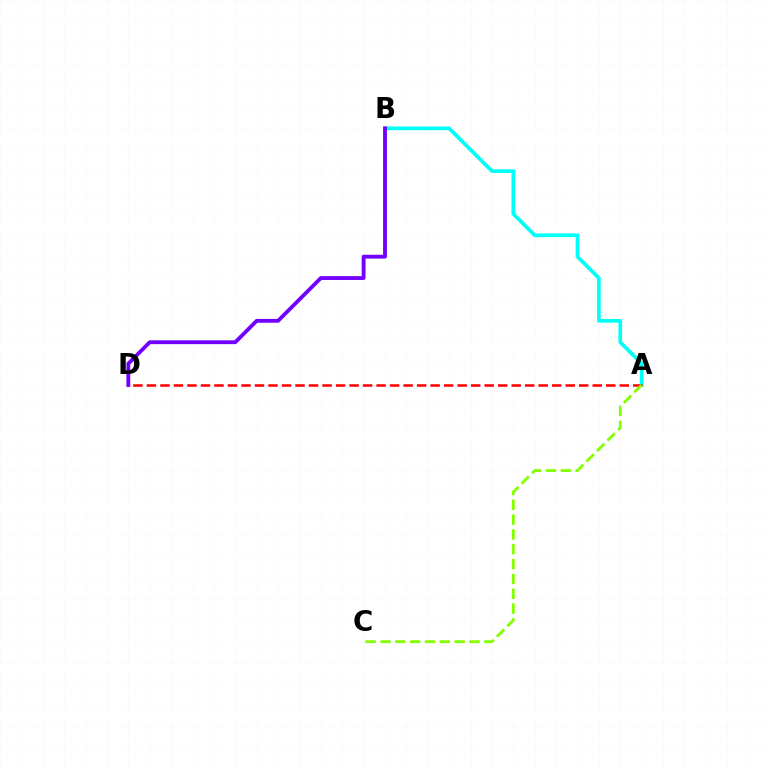{('A', 'B'): [{'color': '#00fff6', 'line_style': 'solid', 'thickness': 2.66}], ('A', 'D'): [{'color': '#ff0000', 'line_style': 'dashed', 'thickness': 1.84}], ('A', 'C'): [{'color': '#84ff00', 'line_style': 'dashed', 'thickness': 2.02}], ('B', 'D'): [{'color': '#7200ff', 'line_style': 'solid', 'thickness': 2.76}]}